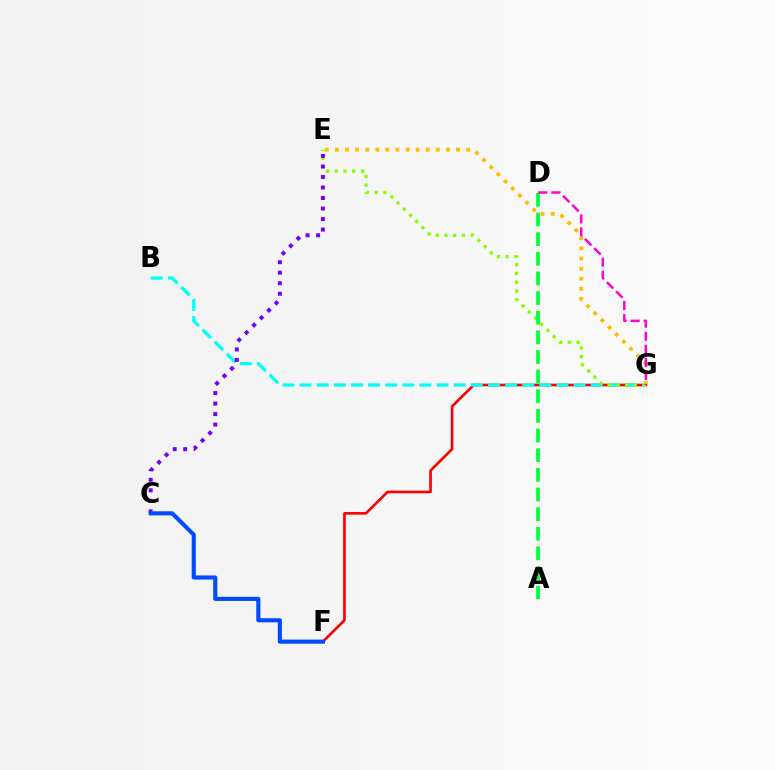{('F', 'G'): [{'color': '#ff0000', 'line_style': 'solid', 'thickness': 1.9}], ('B', 'G'): [{'color': '#00fff6', 'line_style': 'dashed', 'thickness': 2.33}], ('E', 'G'): [{'color': '#ffbd00', 'line_style': 'dotted', 'thickness': 2.74}, {'color': '#84ff00', 'line_style': 'dotted', 'thickness': 2.38}], ('C', 'E'): [{'color': '#7200ff', 'line_style': 'dotted', 'thickness': 2.86}], ('A', 'D'): [{'color': '#00ff39', 'line_style': 'dashed', 'thickness': 2.67}], ('C', 'F'): [{'color': '#004bff', 'line_style': 'solid', 'thickness': 2.96}], ('D', 'G'): [{'color': '#ff00cf', 'line_style': 'dashed', 'thickness': 1.78}]}